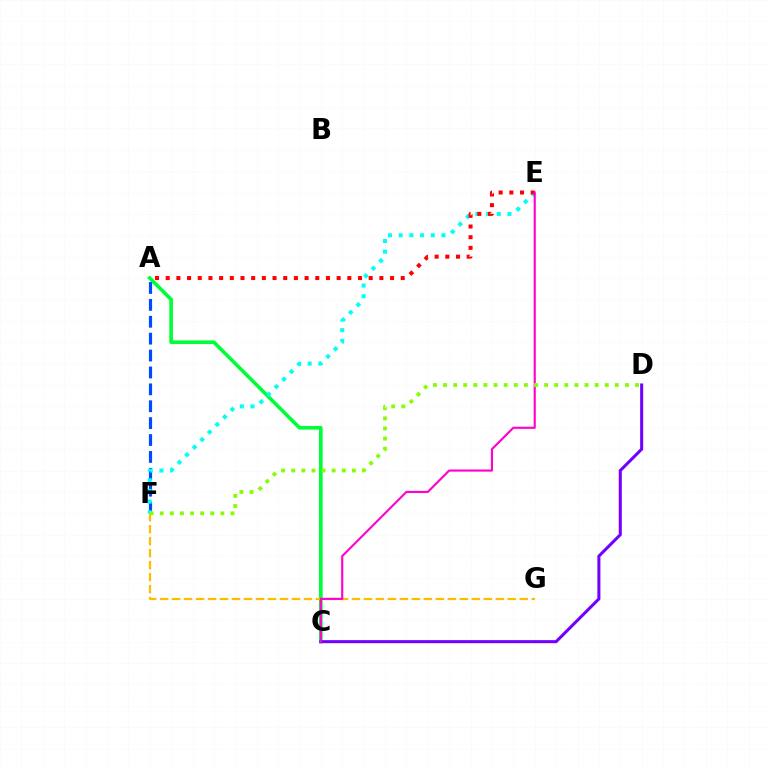{('A', 'C'): [{'color': '#00ff39', 'line_style': 'solid', 'thickness': 2.64}], ('C', 'D'): [{'color': '#7200ff', 'line_style': 'solid', 'thickness': 2.19}], ('A', 'F'): [{'color': '#004bff', 'line_style': 'dashed', 'thickness': 2.3}], ('F', 'G'): [{'color': '#ffbd00', 'line_style': 'dashed', 'thickness': 1.63}], ('E', 'F'): [{'color': '#00fff6', 'line_style': 'dotted', 'thickness': 2.91}], ('A', 'E'): [{'color': '#ff0000', 'line_style': 'dotted', 'thickness': 2.9}], ('C', 'E'): [{'color': '#ff00cf', 'line_style': 'solid', 'thickness': 1.54}], ('D', 'F'): [{'color': '#84ff00', 'line_style': 'dotted', 'thickness': 2.75}]}